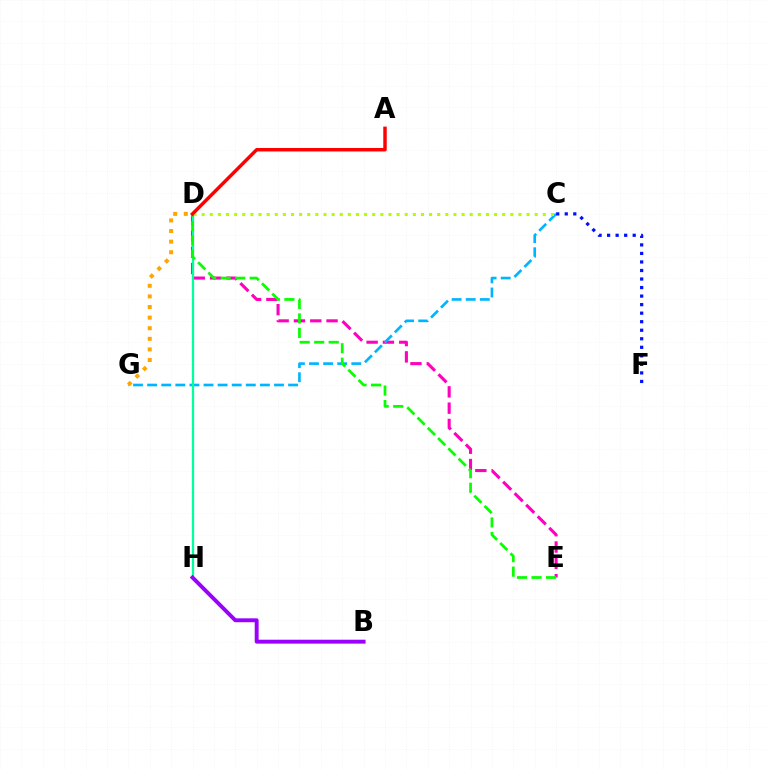{('D', 'E'): [{'color': '#ff00bd', 'line_style': 'dashed', 'thickness': 2.22}, {'color': '#08ff00', 'line_style': 'dashed', 'thickness': 1.97}], ('C', 'G'): [{'color': '#00b5ff', 'line_style': 'dashed', 'thickness': 1.92}], ('C', 'D'): [{'color': '#b3ff00', 'line_style': 'dotted', 'thickness': 2.21}], ('C', 'F'): [{'color': '#0010ff', 'line_style': 'dotted', 'thickness': 2.32}], ('D', 'G'): [{'color': '#ffa500', 'line_style': 'dotted', 'thickness': 2.88}], ('D', 'H'): [{'color': '#00ff9d', 'line_style': 'solid', 'thickness': 1.63}], ('A', 'D'): [{'color': '#ff0000', 'line_style': 'solid', 'thickness': 2.49}], ('B', 'H'): [{'color': '#9b00ff', 'line_style': 'solid', 'thickness': 2.81}]}